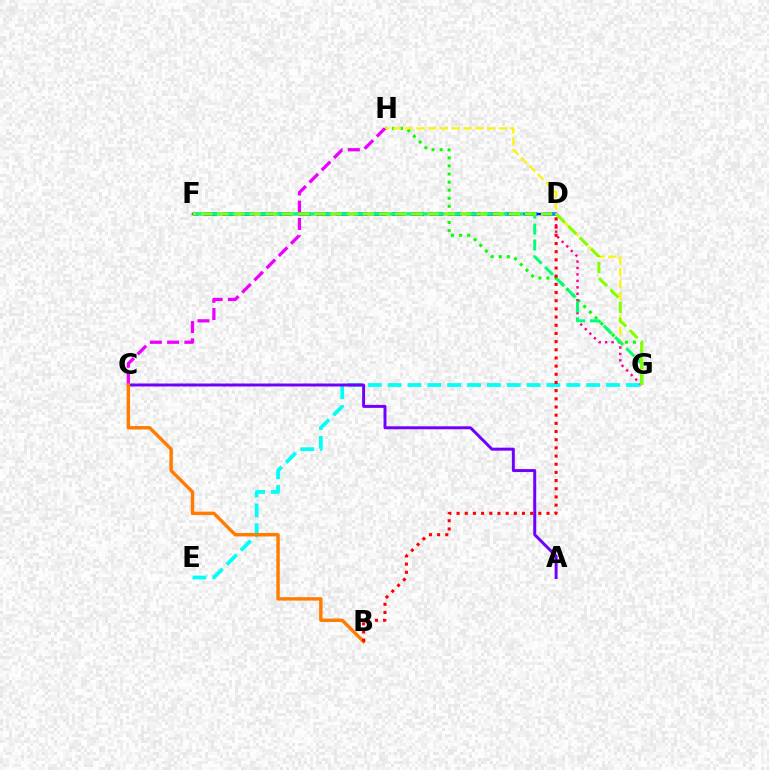{('D', 'F'): [{'color': '#0010ff', 'line_style': 'solid', 'thickness': 1.79}, {'color': '#008cff', 'line_style': 'dashed', 'thickness': 2.56}], ('E', 'G'): [{'color': '#00fff6', 'line_style': 'dashed', 'thickness': 2.7}], ('G', 'H'): [{'color': '#08ff00', 'line_style': 'dotted', 'thickness': 2.19}, {'color': '#fcf500', 'line_style': 'dashed', 'thickness': 1.6}], ('A', 'C'): [{'color': '#7200ff', 'line_style': 'solid', 'thickness': 2.14}], ('D', 'G'): [{'color': '#ff0094', 'line_style': 'dotted', 'thickness': 1.75}], ('F', 'G'): [{'color': '#00ff74', 'line_style': 'dashed', 'thickness': 2.17}, {'color': '#84ff00', 'line_style': 'dashed', 'thickness': 2.2}], ('C', 'H'): [{'color': '#ee00ff', 'line_style': 'dashed', 'thickness': 2.34}], ('B', 'C'): [{'color': '#ff7c00', 'line_style': 'solid', 'thickness': 2.46}], ('B', 'D'): [{'color': '#ff0000', 'line_style': 'dotted', 'thickness': 2.22}]}